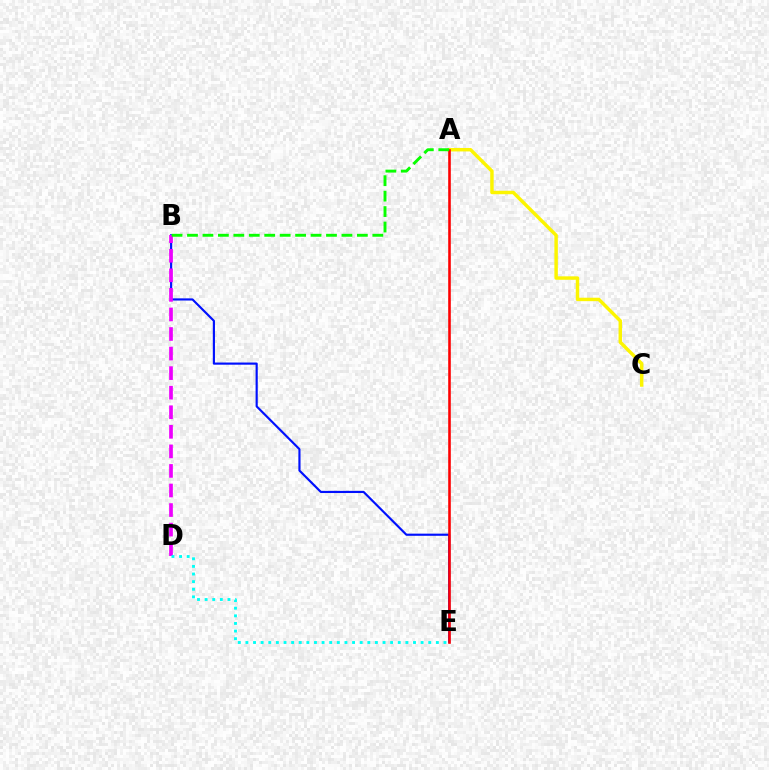{('B', 'E'): [{'color': '#0010ff', 'line_style': 'solid', 'thickness': 1.55}], ('B', 'D'): [{'color': '#ee00ff', 'line_style': 'dashed', 'thickness': 2.66}], ('D', 'E'): [{'color': '#00fff6', 'line_style': 'dotted', 'thickness': 2.07}], ('A', 'C'): [{'color': '#fcf500', 'line_style': 'solid', 'thickness': 2.48}], ('A', 'E'): [{'color': '#ff0000', 'line_style': 'solid', 'thickness': 1.87}], ('A', 'B'): [{'color': '#08ff00', 'line_style': 'dashed', 'thickness': 2.1}]}